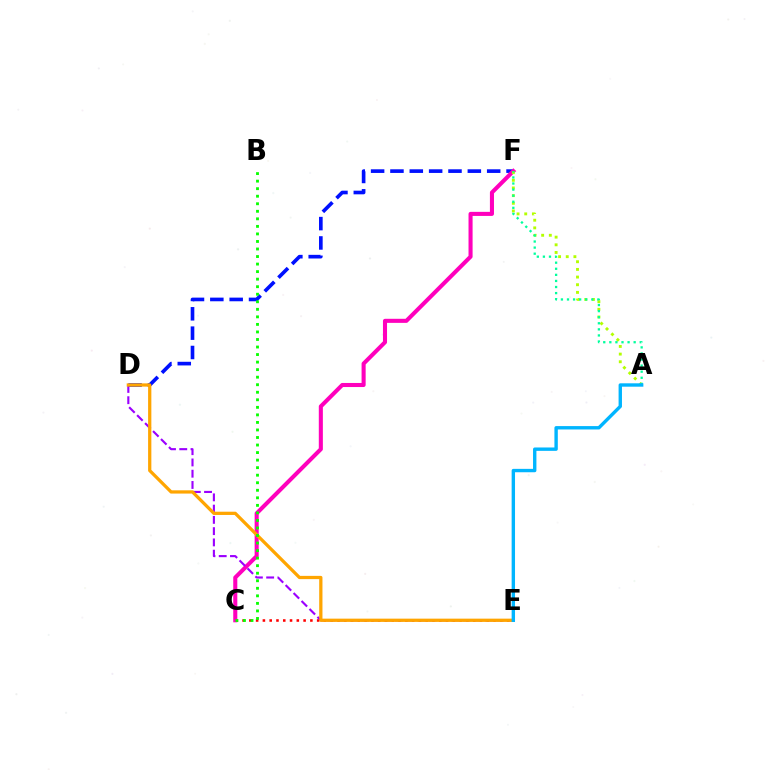{('C', 'E'): [{'color': '#ff0000', 'line_style': 'dotted', 'thickness': 1.84}], ('D', 'F'): [{'color': '#0010ff', 'line_style': 'dashed', 'thickness': 2.63}], ('C', 'F'): [{'color': '#ff00bd', 'line_style': 'solid', 'thickness': 2.93}], ('D', 'E'): [{'color': '#9b00ff', 'line_style': 'dashed', 'thickness': 1.53}, {'color': '#ffa500', 'line_style': 'solid', 'thickness': 2.35}], ('A', 'F'): [{'color': '#b3ff00', 'line_style': 'dotted', 'thickness': 2.08}, {'color': '#00ff9d', 'line_style': 'dotted', 'thickness': 1.65}], ('A', 'E'): [{'color': '#00b5ff', 'line_style': 'solid', 'thickness': 2.44}], ('B', 'C'): [{'color': '#08ff00', 'line_style': 'dotted', 'thickness': 2.05}]}